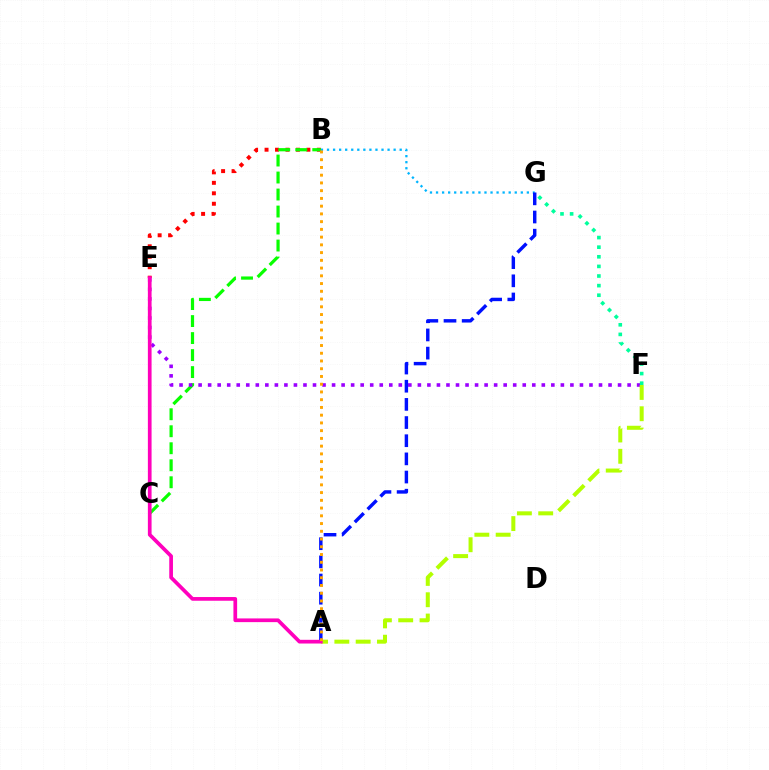{('B', 'E'): [{'color': '#ff0000', 'line_style': 'dotted', 'thickness': 2.84}], ('B', 'G'): [{'color': '#00b5ff', 'line_style': 'dotted', 'thickness': 1.65}], ('B', 'C'): [{'color': '#08ff00', 'line_style': 'dashed', 'thickness': 2.31}], ('E', 'F'): [{'color': '#9b00ff', 'line_style': 'dotted', 'thickness': 2.59}], ('F', 'G'): [{'color': '#00ff9d', 'line_style': 'dotted', 'thickness': 2.61}], ('A', 'F'): [{'color': '#b3ff00', 'line_style': 'dashed', 'thickness': 2.9}], ('A', 'G'): [{'color': '#0010ff', 'line_style': 'dashed', 'thickness': 2.47}], ('A', 'E'): [{'color': '#ff00bd', 'line_style': 'solid', 'thickness': 2.67}], ('A', 'B'): [{'color': '#ffa500', 'line_style': 'dotted', 'thickness': 2.1}]}